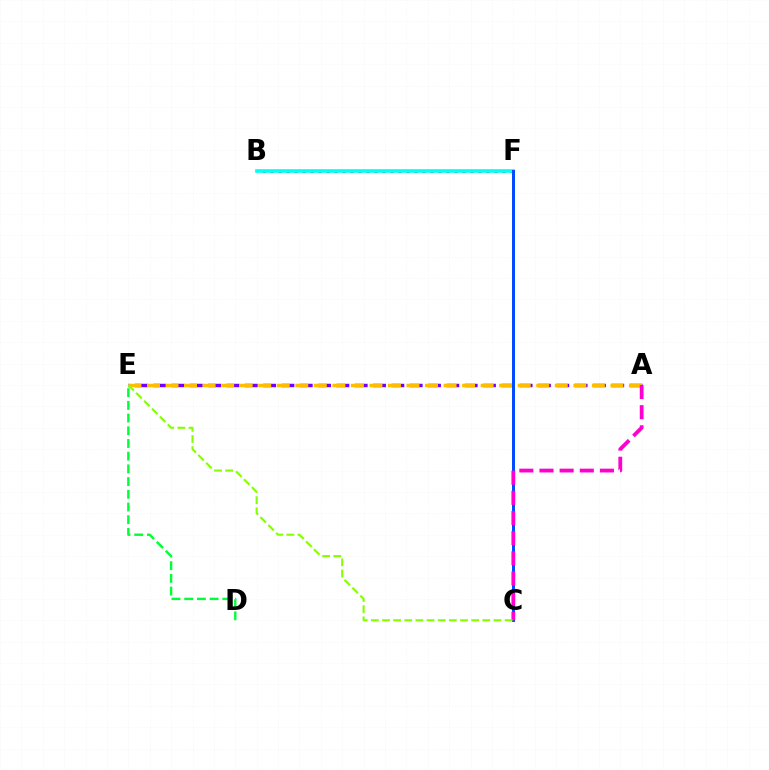{('A', 'E'): [{'color': '#7200ff', 'line_style': 'dashed', 'thickness': 2.49}, {'color': '#ffbd00', 'line_style': 'dashed', 'thickness': 2.52}], ('B', 'F'): [{'color': '#ff0000', 'line_style': 'dotted', 'thickness': 2.17}, {'color': '#00fff6', 'line_style': 'solid', 'thickness': 2.63}], ('C', 'F'): [{'color': '#004bff', 'line_style': 'solid', 'thickness': 2.14}], ('A', 'C'): [{'color': '#ff00cf', 'line_style': 'dashed', 'thickness': 2.74}], ('C', 'E'): [{'color': '#84ff00', 'line_style': 'dashed', 'thickness': 1.51}], ('D', 'E'): [{'color': '#00ff39', 'line_style': 'dashed', 'thickness': 1.73}]}